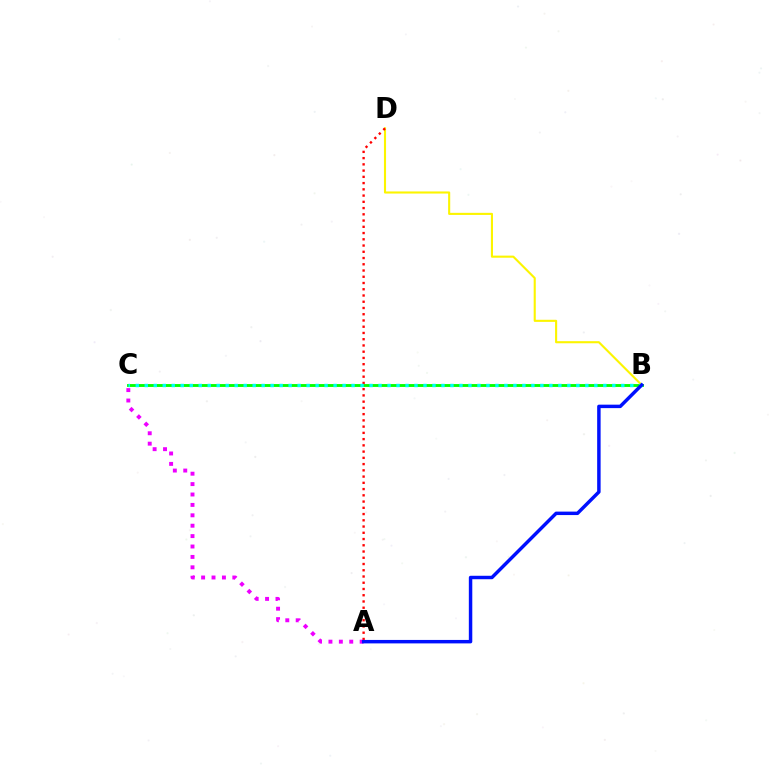{('B', 'D'): [{'color': '#fcf500', 'line_style': 'solid', 'thickness': 1.51}], ('B', 'C'): [{'color': '#08ff00', 'line_style': 'solid', 'thickness': 2.07}, {'color': '#00fff6', 'line_style': 'dotted', 'thickness': 2.44}], ('A', 'D'): [{'color': '#ff0000', 'line_style': 'dotted', 'thickness': 1.7}], ('A', 'C'): [{'color': '#ee00ff', 'line_style': 'dotted', 'thickness': 2.83}], ('A', 'B'): [{'color': '#0010ff', 'line_style': 'solid', 'thickness': 2.49}]}